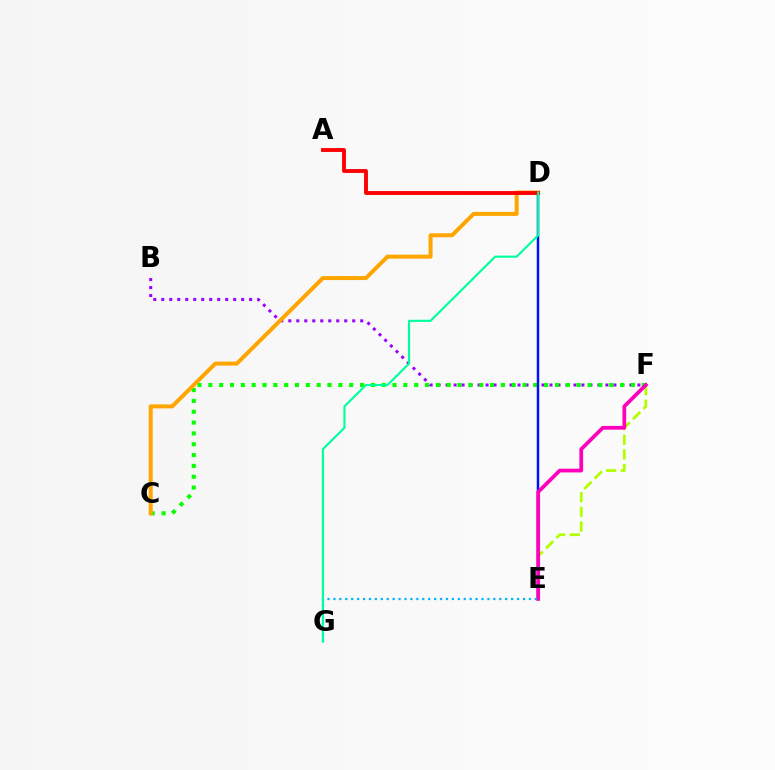{('B', 'F'): [{'color': '#9b00ff', 'line_style': 'dotted', 'thickness': 2.17}], ('E', 'F'): [{'color': '#b3ff00', 'line_style': 'dashed', 'thickness': 1.99}, {'color': '#ff00bd', 'line_style': 'solid', 'thickness': 2.7}], ('C', 'F'): [{'color': '#08ff00', 'line_style': 'dotted', 'thickness': 2.94}], ('D', 'E'): [{'color': '#0010ff', 'line_style': 'solid', 'thickness': 1.8}], ('C', 'D'): [{'color': '#ffa500', 'line_style': 'solid', 'thickness': 2.88}], ('E', 'G'): [{'color': '#00b5ff', 'line_style': 'dotted', 'thickness': 1.61}], ('A', 'D'): [{'color': '#ff0000', 'line_style': 'solid', 'thickness': 2.79}], ('D', 'G'): [{'color': '#00ff9d', 'line_style': 'solid', 'thickness': 1.54}]}